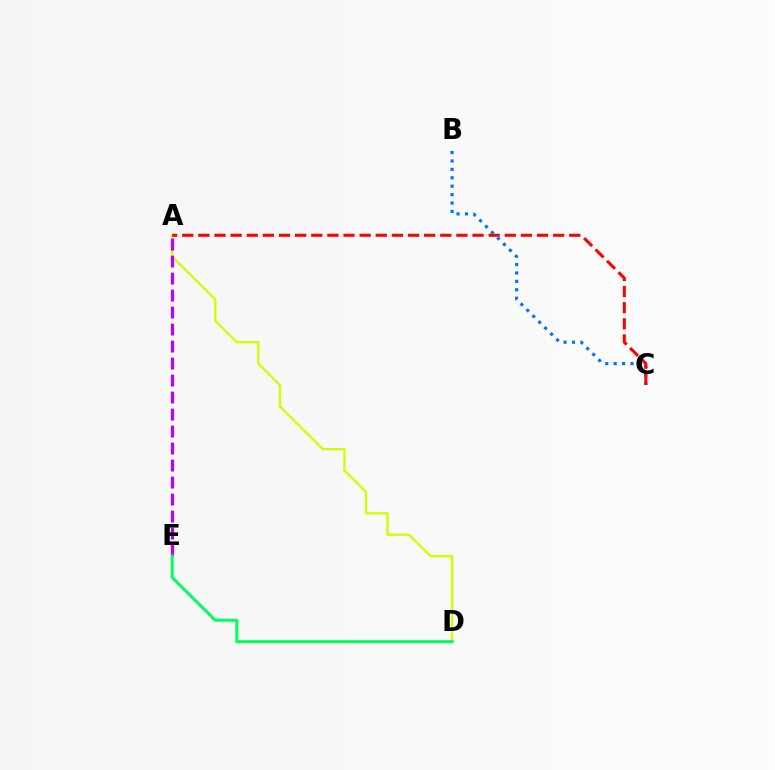{('A', 'D'): [{'color': '#d1ff00', 'line_style': 'solid', 'thickness': 1.71}], ('B', 'C'): [{'color': '#0074ff', 'line_style': 'dotted', 'thickness': 2.29}], ('A', 'E'): [{'color': '#b900ff', 'line_style': 'dashed', 'thickness': 2.31}], ('D', 'E'): [{'color': '#00ff5c', 'line_style': 'solid', 'thickness': 2.17}], ('A', 'C'): [{'color': '#ff0000', 'line_style': 'dashed', 'thickness': 2.19}]}